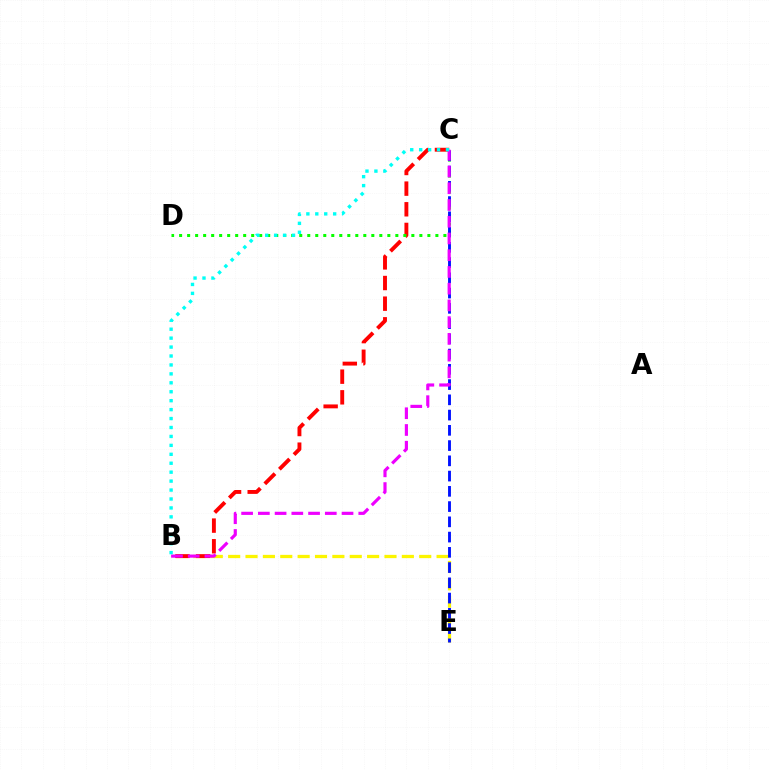{('B', 'E'): [{'color': '#fcf500', 'line_style': 'dashed', 'thickness': 2.36}], ('B', 'C'): [{'color': '#ff0000', 'line_style': 'dashed', 'thickness': 2.81}, {'color': '#ee00ff', 'line_style': 'dashed', 'thickness': 2.27}, {'color': '#00fff6', 'line_style': 'dotted', 'thickness': 2.43}], ('C', 'D'): [{'color': '#08ff00', 'line_style': 'dotted', 'thickness': 2.18}], ('C', 'E'): [{'color': '#0010ff', 'line_style': 'dashed', 'thickness': 2.07}]}